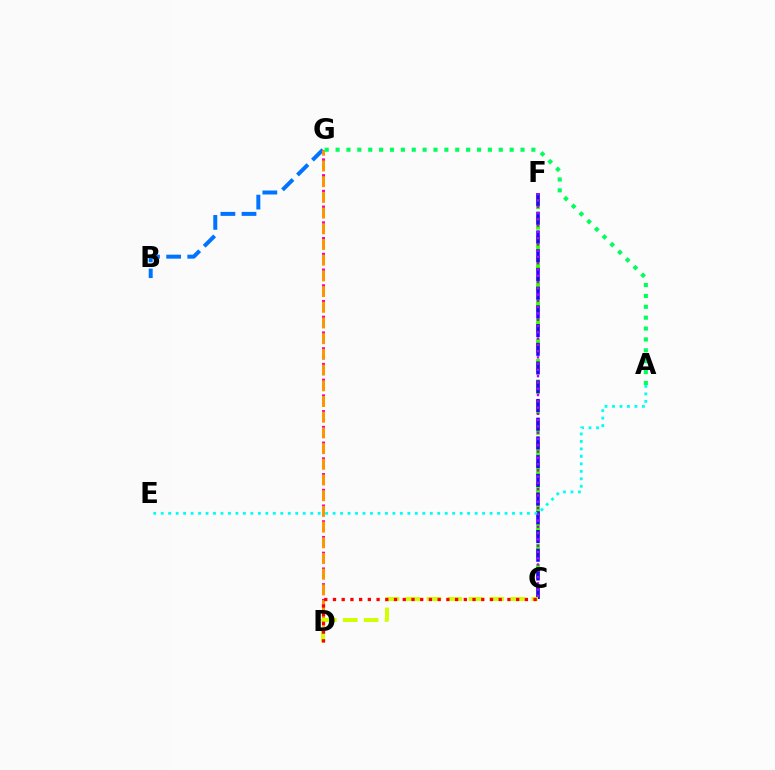{('B', 'G'): [{'color': '#0074ff', 'line_style': 'dashed', 'thickness': 2.87}], ('C', 'F'): [{'color': '#3dff00', 'line_style': 'dashed', 'thickness': 2.79}, {'color': '#2500ff', 'line_style': 'dashed', 'thickness': 2.54}, {'color': '#b900ff', 'line_style': 'dotted', 'thickness': 1.71}], ('D', 'G'): [{'color': '#ff00ac', 'line_style': 'dotted', 'thickness': 2.14}, {'color': '#ff9400', 'line_style': 'dashed', 'thickness': 2.13}], ('A', 'E'): [{'color': '#00fff6', 'line_style': 'dotted', 'thickness': 2.03}], ('A', 'G'): [{'color': '#00ff5c', 'line_style': 'dotted', 'thickness': 2.96}], ('C', 'D'): [{'color': '#d1ff00', 'line_style': 'dashed', 'thickness': 2.85}, {'color': '#ff0000', 'line_style': 'dotted', 'thickness': 2.37}]}